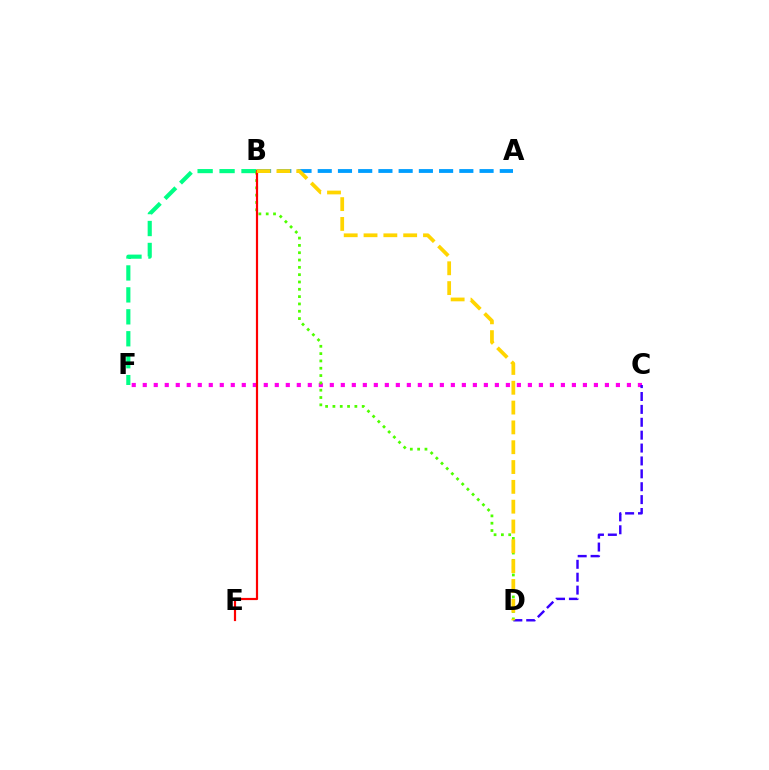{('A', 'B'): [{'color': '#009eff', 'line_style': 'dashed', 'thickness': 2.75}], ('C', 'F'): [{'color': '#ff00ed', 'line_style': 'dotted', 'thickness': 2.99}], ('B', 'F'): [{'color': '#00ff86', 'line_style': 'dashed', 'thickness': 2.98}], ('C', 'D'): [{'color': '#3700ff', 'line_style': 'dashed', 'thickness': 1.75}], ('B', 'D'): [{'color': '#4fff00', 'line_style': 'dotted', 'thickness': 1.99}, {'color': '#ffd500', 'line_style': 'dashed', 'thickness': 2.69}], ('B', 'E'): [{'color': '#ff0000', 'line_style': 'solid', 'thickness': 1.58}]}